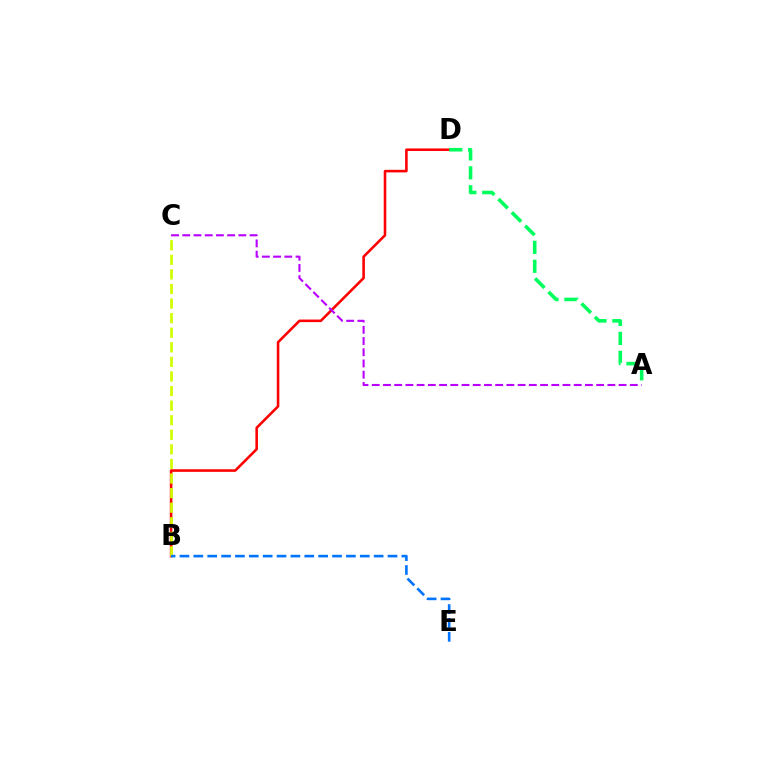{('B', 'D'): [{'color': '#ff0000', 'line_style': 'solid', 'thickness': 1.85}], ('A', 'D'): [{'color': '#00ff5c', 'line_style': 'dashed', 'thickness': 2.57}], ('B', 'C'): [{'color': '#d1ff00', 'line_style': 'dashed', 'thickness': 1.98}], ('B', 'E'): [{'color': '#0074ff', 'line_style': 'dashed', 'thickness': 1.88}], ('A', 'C'): [{'color': '#b900ff', 'line_style': 'dashed', 'thickness': 1.52}]}